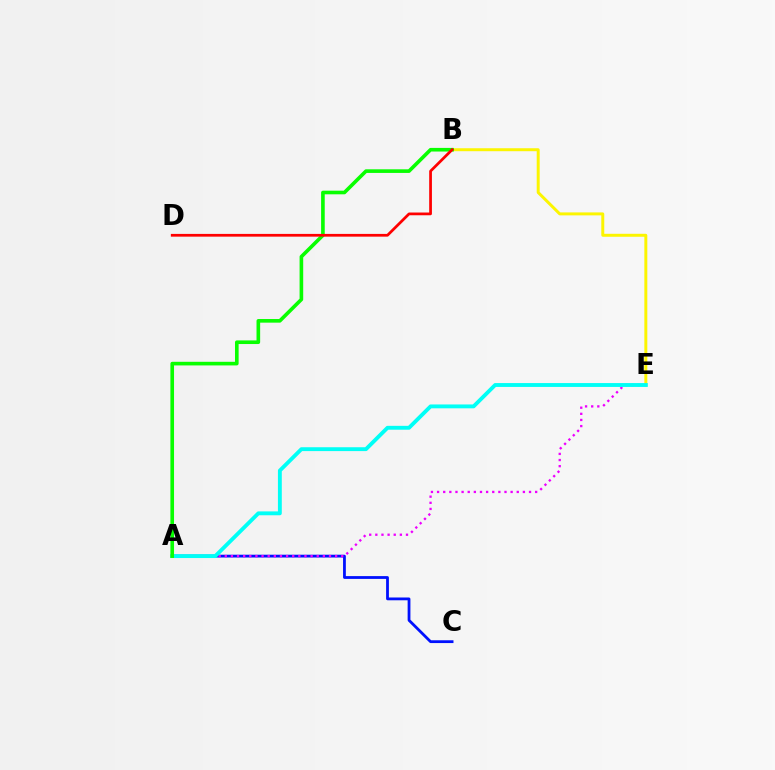{('A', 'C'): [{'color': '#0010ff', 'line_style': 'solid', 'thickness': 2.01}], ('B', 'E'): [{'color': '#fcf500', 'line_style': 'solid', 'thickness': 2.14}], ('A', 'E'): [{'color': '#ee00ff', 'line_style': 'dotted', 'thickness': 1.67}, {'color': '#00fff6', 'line_style': 'solid', 'thickness': 2.78}], ('A', 'B'): [{'color': '#08ff00', 'line_style': 'solid', 'thickness': 2.61}], ('B', 'D'): [{'color': '#ff0000', 'line_style': 'solid', 'thickness': 1.97}]}